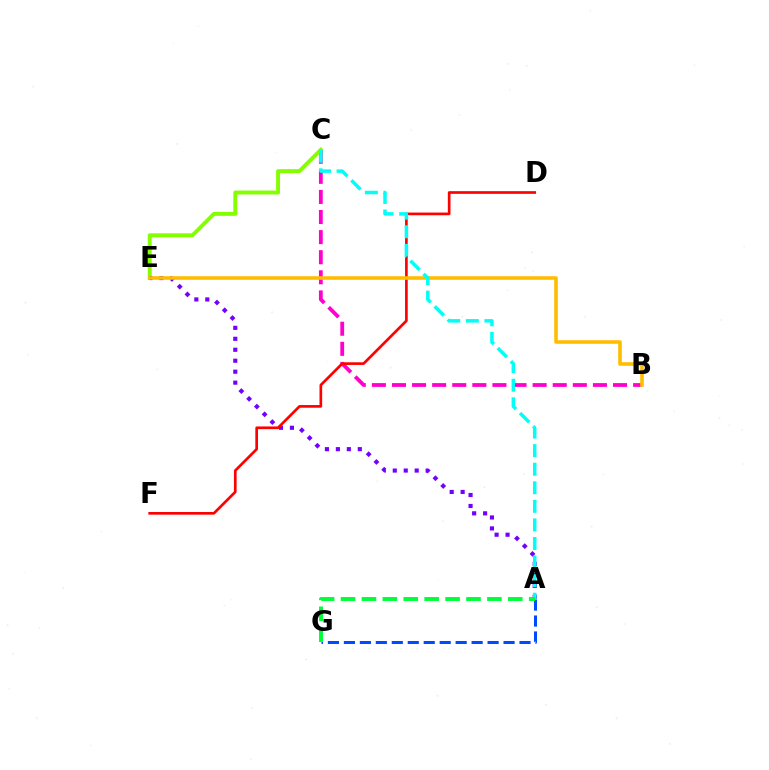{('B', 'C'): [{'color': '#ff00cf', 'line_style': 'dashed', 'thickness': 2.73}], ('C', 'E'): [{'color': '#84ff00', 'line_style': 'solid', 'thickness': 2.82}], ('A', 'G'): [{'color': '#004bff', 'line_style': 'dashed', 'thickness': 2.17}, {'color': '#00ff39', 'line_style': 'dashed', 'thickness': 2.84}], ('A', 'E'): [{'color': '#7200ff', 'line_style': 'dotted', 'thickness': 2.98}], ('D', 'F'): [{'color': '#ff0000', 'line_style': 'solid', 'thickness': 1.92}], ('B', 'E'): [{'color': '#ffbd00', 'line_style': 'solid', 'thickness': 2.59}], ('A', 'C'): [{'color': '#00fff6', 'line_style': 'dashed', 'thickness': 2.52}]}